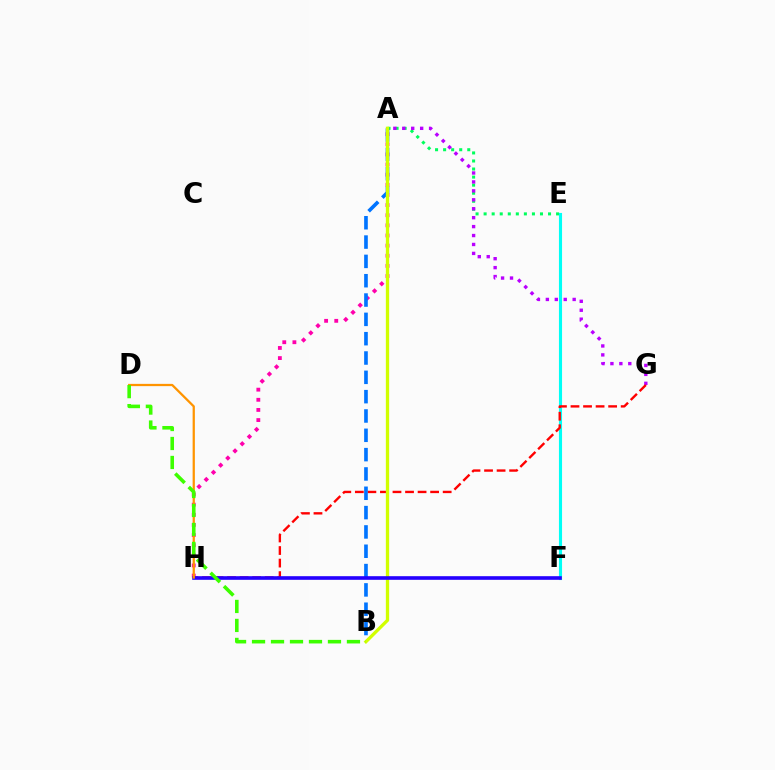{('A', 'E'): [{'color': '#00ff5c', 'line_style': 'dotted', 'thickness': 2.19}], ('A', 'G'): [{'color': '#b900ff', 'line_style': 'dotted', 'thickness': 2.43}], ('E', 'F'): [{'color': '#00fff6', 'line_style': 'solid', 'thickness': 2.24}], ('G', 'H'): [{'color': '#ff0000', 'line_style': 'dashed', 'thickness': 1.7}], ('A', 'H'): [{'color': '#ff00ac', 'line_style': 'dotted', 'thickness': 2.75}], ('A', 'B'): [{'color': '#0074ff', 'line_style': 'dashed', 'thickness': 2.63}, {'color': '#d1ff00', 'line_style': 'solid', 'thickness': 2.37}], ('F', 'H'): [{'color': '#2500ff', 'line_style': 'solid', 'thickness': 2.61}], ('D', 'H'): [{'color': '#ff9400', 'line_style': 'solid', 'thickness': 1.63}], ('B', 'D'): [{'color': '#3dff00', 'line_style': 'dashed', 'thickness': 2.58}]}